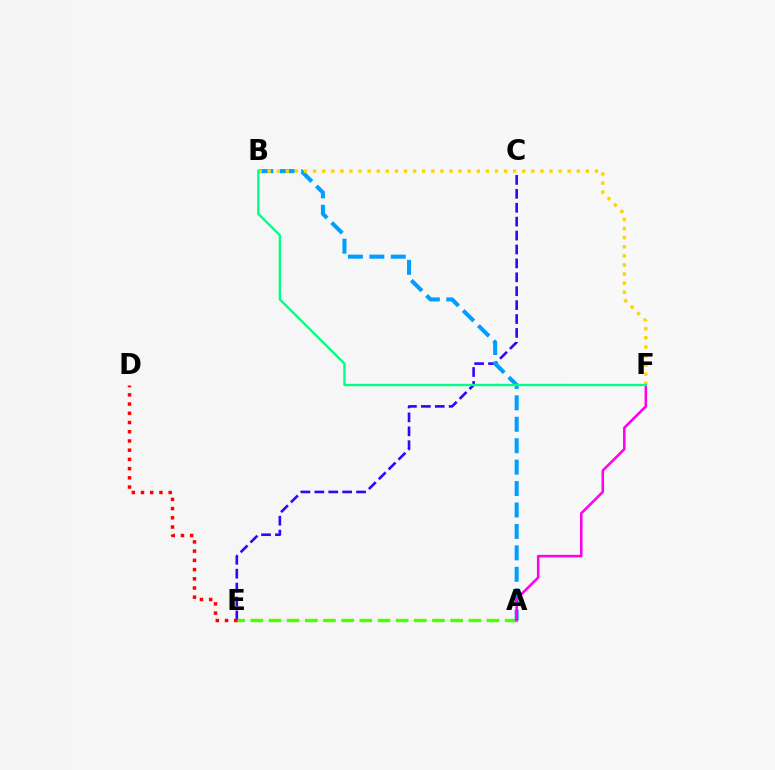{('C', 'E'): [{'color': '#3700ff', 'line_style': 'dashed', 'thickness': 1.89}], ('A', 'E'): [{'color': '#4fff00', 'line_style': 'dashed', 'thickness': 2.47}], ('A', 'B'): [{'color': '#009eff', 'line_style': 'dashed', 'thickness': 2.91}], ('D', 'E'): [{'color': '#ff0000', 'line_style': 'dotted', 'thickness': 2.5}], ('A', 'F'): [{'color': '#ff00ed', 'line_style': 'solid', 'thickness': 1.83}], ('B', 'F'): [{'color': '#ffd500', 'line_style': 'dotted', 'thickness': 2.47}, {'color': '#00ff86', 'line_style': 'solid', 'thickness': 1.69}]}